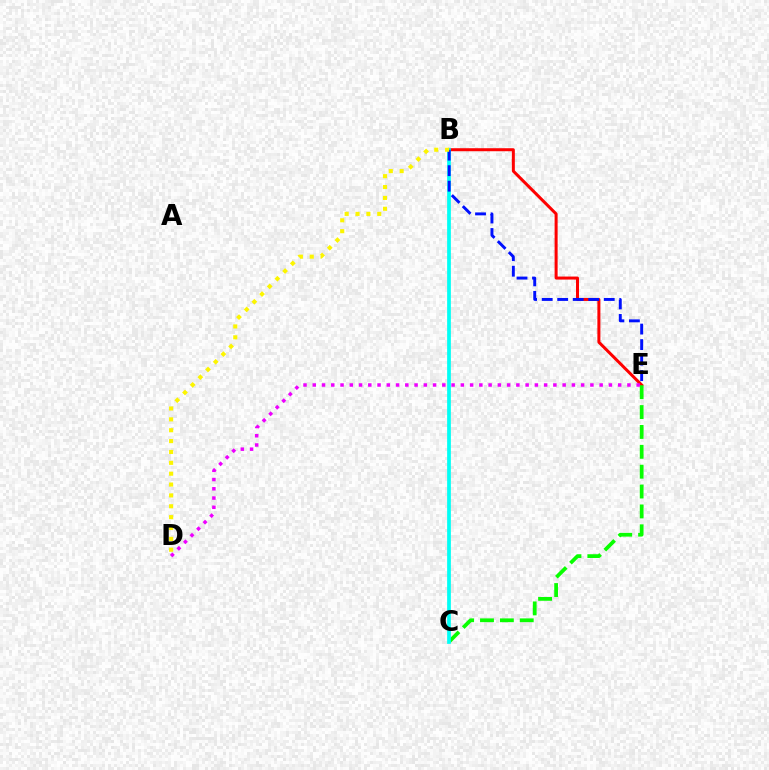{('B', 'E'): [{'color': '#ff0000', 'line_style': 'solid', 'thickness': 2.17}, {'color': '#0010ff', 'line_style': 'dashed', 'thickness': 2.11}], ('C', 'E'): [{'color': '#08ff00', 'line_style': 'dashed', 'thickness': 2.7}], ('B', 'C'): [{'color': '#00fff6', 'line_style': 'solid', 'thickness': 2.68}], ('D', 'E'): [{'color': '#ee00ff', 'line_style': 'dotted', 'thickness': 2.51}], ('B', 'D'): [{'color': '#fcf500', 'line_style': 'dotted', 'thickness': 2.95}]}